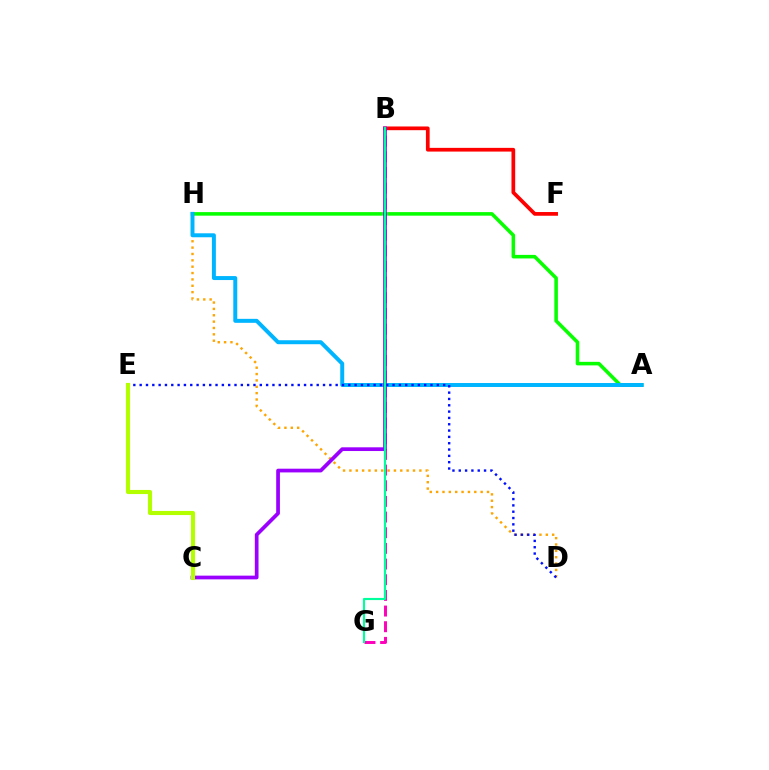{('D', 'H'): [{'color': '#ffa500', 'line_style': 'dotted', 'thickness': 1.73}], ('A', 'H'): [{'color': '#08ff00', 'line_style': 'solid', 'thickness': 2.56}, {'color': '#00b5ff', 'line_style': 'solid', 'thickness': 2.86}], ('B', 'G'): [{'color': '#ff00bd', 'line_style': 'dashed', 'thickness': 2.13}, {'color': '#00ff9d', 'line_style': 'solid', 'thickness': 1.55}], ('B', 'F'): [{'color': '#ff0000', 'line_style': 'solid', 'thickness': 2.68}], ('B', 'C'): [{'color': '#9b00ff', 'line_style': 'solid', 'thickness': 2.68}], ('D', 'E'): [{'color': '#0010ff', 'line_style': 'dotted', 'thickness': 1.72}], ('C', 'E'): [{'color': '#b3ff00', 'line_style': 'solid', 'thickness': 2.96}]}